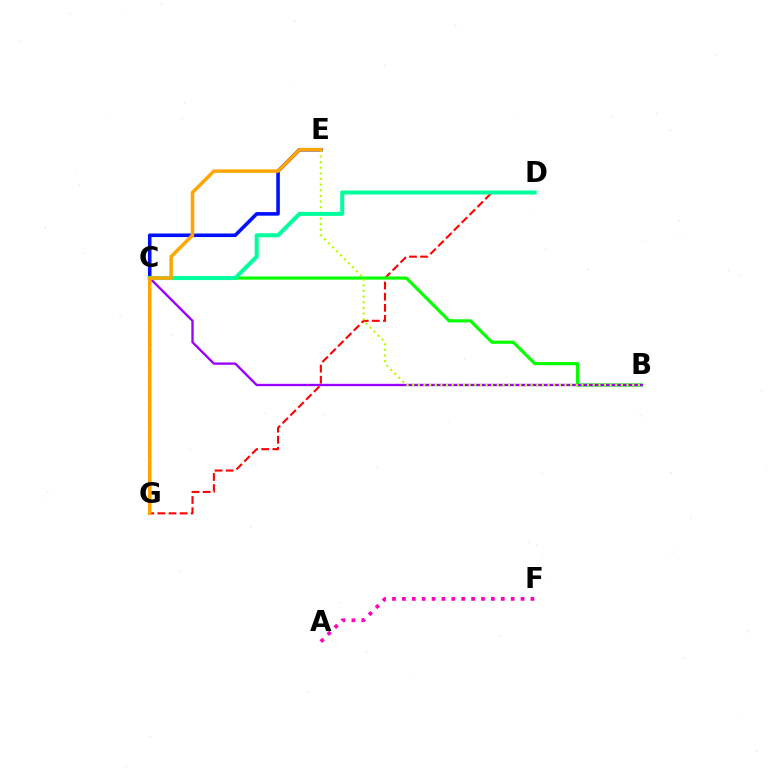{('D', 'G'): [{'color': '#ff0000', 'line_style': 'dashed', 'thickness': 1.51}], ('B', 'C'): [{'color': '#08ff00', 'line_style': 'solid', 'thickness': 2.28}, {'color': '#9b00ff', 'line_style': 'solid', 'thickness': 1.69}], ('C', 'G'): [{'color': '#00b5ff', 'line_style': 'dotted', 'thickness': 1.68}], ('A', 'F'): [{'color': '#ff00bd', 'line_style': 'dotted', 'thickness': 2.69}], ('C', 'E'): [{'color': '#0010ff', 'line_style': 'solid', 'thickness': 2.57}], ('B', 'E'): [{'color': '#b3ff00', 'line_style': 'dotted', 'thickness': 1.53}], ('C', 'D'): [{'color': '#00ff9d', 'line_style': 'solid', 'thickness': 2.89}], ('E', 'G'): [{'color': '#ffa500', 'line_style': 'solid', 'thickness': 2.52}]}